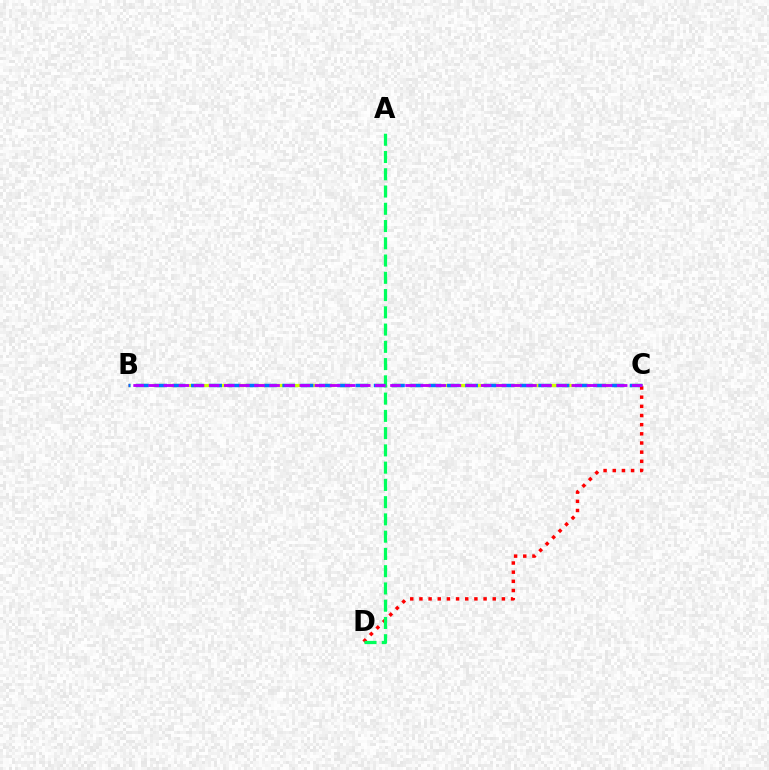{('B', 'C'): [{'color': '#d1ff00', 'line_style': 'dashed', 'thickness': 2.32}, {'color': '#0074ff', 'line_style': 'dashed', 'thickness': 2.48}, {'color': '#b900ff', 'line_style': 'dashed', 'thickness': 2.05}], ('C', 'D'): [{'color': '#ff0000', 'line_style': 'dotted', 'thickness': 2.49}], ('A', 'D'): [{'color': '#00ff5c', 'line_style': 'dashed', 'thickness': 2.34}]}